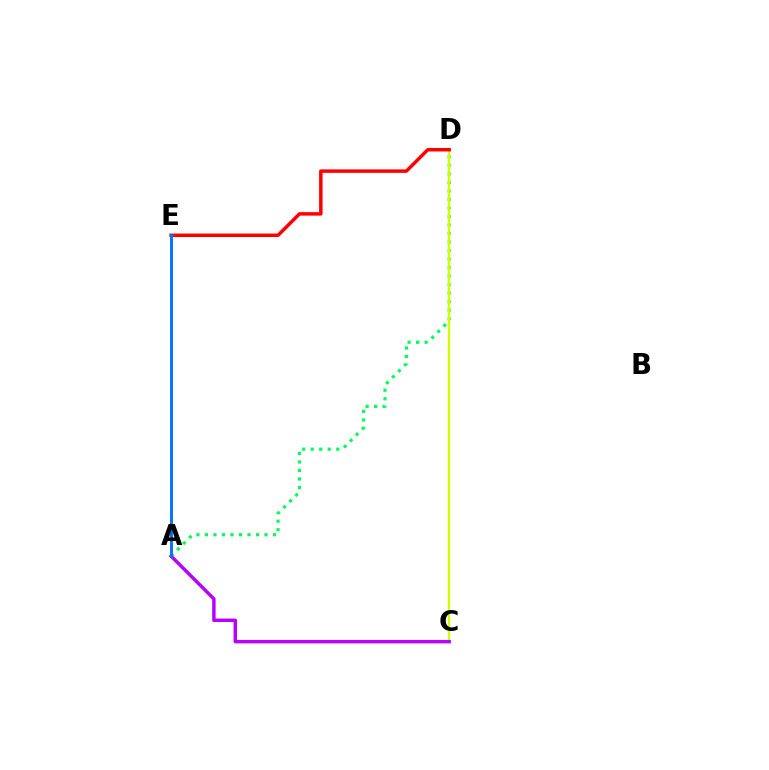{('A', 'D'): [{'color': '#00ff5c', 'line_style': 'dotted', 'thickness': 2.31}], ('C', 'D'): [{'color': '#d1ff00', 'line_style': 'solid', 'thickness': 1.7}], ('A', 'C'): [{'color': '#b900ff', 'line_style': 'solid', 'thickness': 2.48}], ('D', 'E'): [{'color': '#ff0000', 'line_style': 'solid', 'thickness': 2.5}], ('A', 'E'): [{'color': '#0074ff', 'line_style': 'solid', 'thickness': 2.11}]}